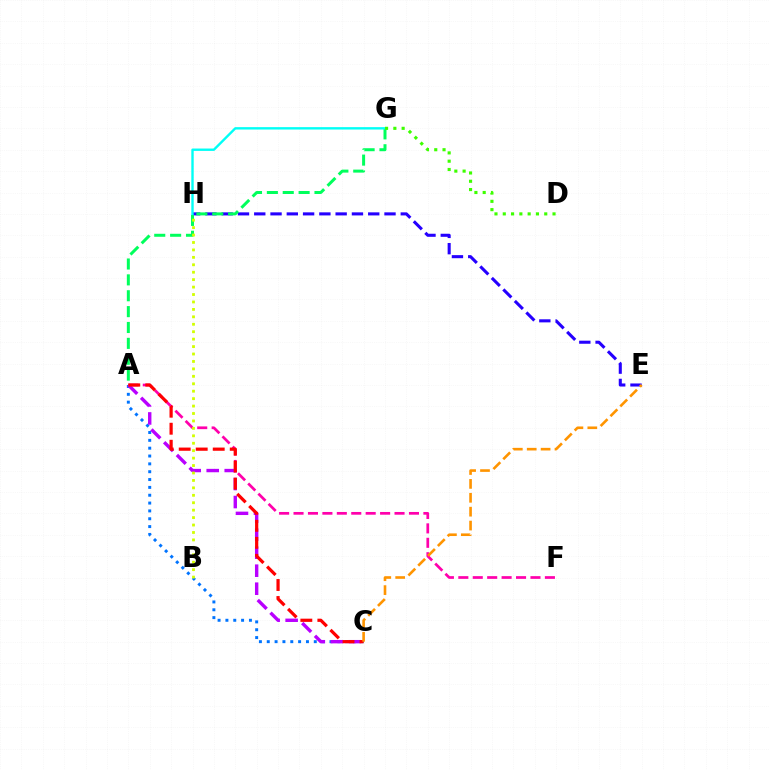{('A', 'C'): [{'color': '#0074ff', 'line_style': 'dotted', 'thickness': 2.13}, {'color': '#b900ff', 'line_style': 'dashed', 'thickness': 2.45}, {'color': '#ff0000', 'line_style': 'dashed', 'thickness': 2.31}], ('A', 'F'): [{'color': '#ff00ac', 'line_style': 'dashed', 'thickness': 1.96}], ('E', 'H'): [{'color': '#2500ff', 'line_style': 'dashed', 'thickness': 2.21}], ('A', 'G'): [{'color': '#00ff5c', 'line_style': 'dashed', 'thickness': 2.16}], ('B', 'H'): [{'color': '#d1ff00', 'line_style': 'dotted', 'thickness': 2.02}], ('C', 'E'): [{'color': '#ff9400', 'line_style': 'dashed', 'thickness': 1.89}], ('G', 'H'): [{'color': '#00fff6', 'line_style': 'solid', 'thickness': 1.72}], ('D', 'G'): [{'color': '#3dff00', 'line_style': 'dotted', 'thickness': 2.25}]}